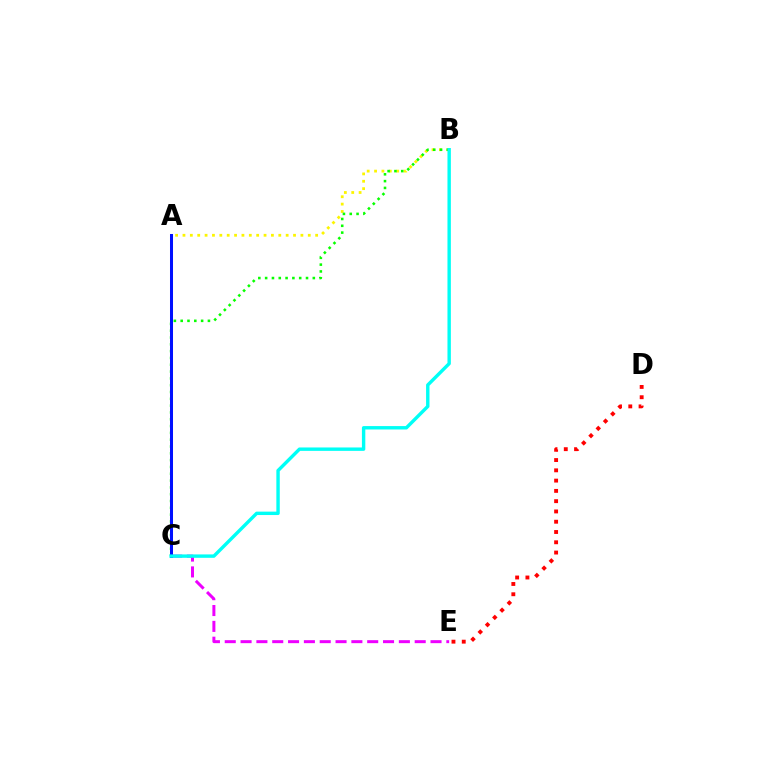{('C', 'E'): [{'color': '#ee00ff', 'line_style': 'dashed', 'thickness': 2.15}], ('A', 'B'): [{'color': '#fcf500', 'line_style': 'dotted', 'thickness': 2.0}], ('D', 'E'): [{'color': '#ff0000', 'line_style': 'dotted', 'thickness': 2.79}], ('B', 'C'): [{'color': '#08ff00', 'line_style': 'dotted', 'thickness': 1.85}, {'color': '#00fff6', 'line_style': 'solid', 'thickness': 2.45}], ('A', 'C'): [{'color': '#0010ff', 'line_style': 'solid', 'thickness': 2.17}]}